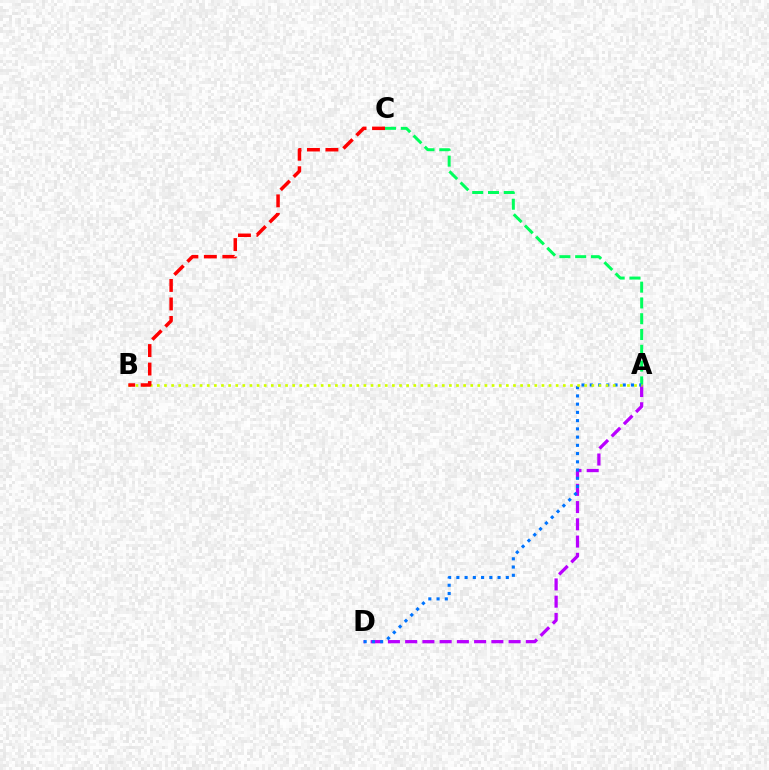{('A', 'C'): [{'color': '#00ff5c', 'line_style': 'dashed', 'thickness': 2.14}], ('A', 'D'): [{'color': '#b900ff', 'line_style': 'dashed', 'thickness': 2.34}, {'color': '#0074ff', 'line_style': 'dotted', 'thickness': 2.24}], ('A', 'B'): [{'color': '#d1ff00', 'line_style': 'dotted', 'thickness': 1.94}], ('B', 'C'): [{'color': '#ff0000', 'line_style': 'dashed', 'thickness': 2.51}]}